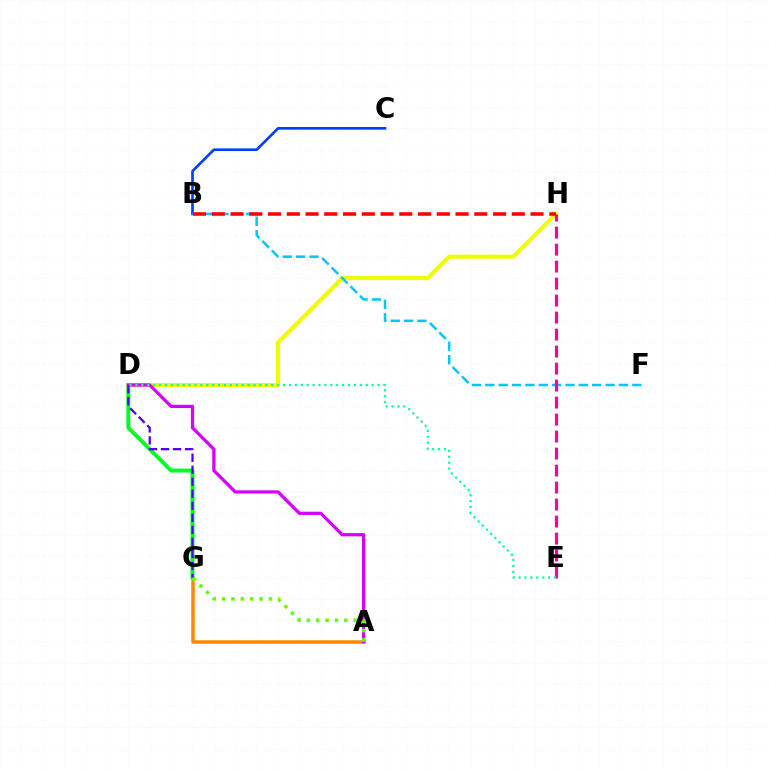{('A', 'G'): [{'color': '#ff8800', 'line_style': 'solid', 'thickness': 2.52}, {'color': '#66ff00', 'line_style': 'dotted', 'thickness': 2.54}], ('B', 'C'): [{'color': '#003fff', 'line_style': 'solid', 'thickness': 1.91}], ('D', 'G'): [{'color': '#00ff27', 'line_style': 'solid', 'thickness': 2.82}, {'color': '#4f00ff', 'line_style': 'dashed', 'thickness': 1.63}], ('D', 'H'): [{'color': '#eeff00', 'line_style': 'solid', 'thickness': 2.93}], ('A', 'D'): [{'color': '#d600ff', 'line_style': 'solid', 'thickness': 2.35}], ('B', 'F'): [{'color': '#00c7ff', 'line_style': 'dashed', 'thickness': 1.82}], ('E', 'H'): [{'color': '#ff00a0', 'line_style': 'dashed', 'thickness': 2.31}], ('B', 'H'): [{'color': '#ff0000', 'line_style': 'dashed', 'thickness': 2.55}], ('D', 'E'): [{'color': '#00ffaf', 'line_style': 'dotted', 'thickness': 1.6}]}